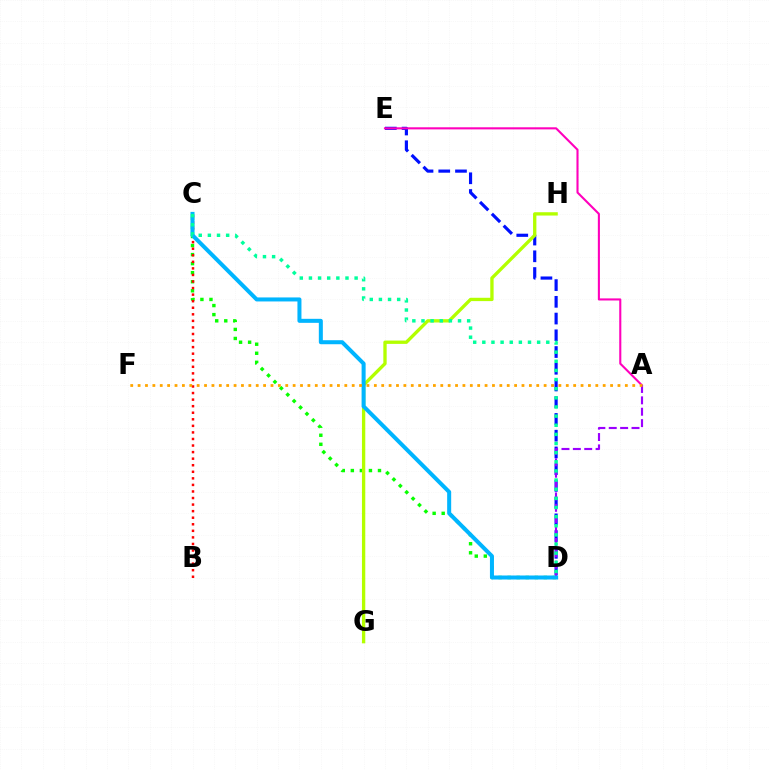{('D', 'E'): [{'color': '#0010ff', 'line_style': 'dashed', 'thickness': 2.27}], ('C', 'D'): [{'color': '#08ff00', 'line_style': 'dotted', 'thickness': 2.46}, {'color': '#00b5ff', 'line_style': 'solid', 'thickness': 2.89}, {'color': '#00ff9d', 'line_style': 'dotted', 'thickness': 2.48}], ('B', 'C'): [{'color': '#ff0000', 'line_style': 'dotted', 'thickness': 1.78}], ('A', 'E'): [{'color': '#ff00bd', 'line_style': 'solid', 'thickness': 1.51}], ('G', 'H'): [{'color': '#b3ff00', 'line_style': 'solid', 'thickness': 2.4}], ('A', 'D'): [{'color': '#9b00ff', 'line_style': 'dashed', 'thickness': 1.55}], ('A', 'F'): [{'color': '#ffa500', 'line_style': 'dotted', 'thickness': 2.01}]}